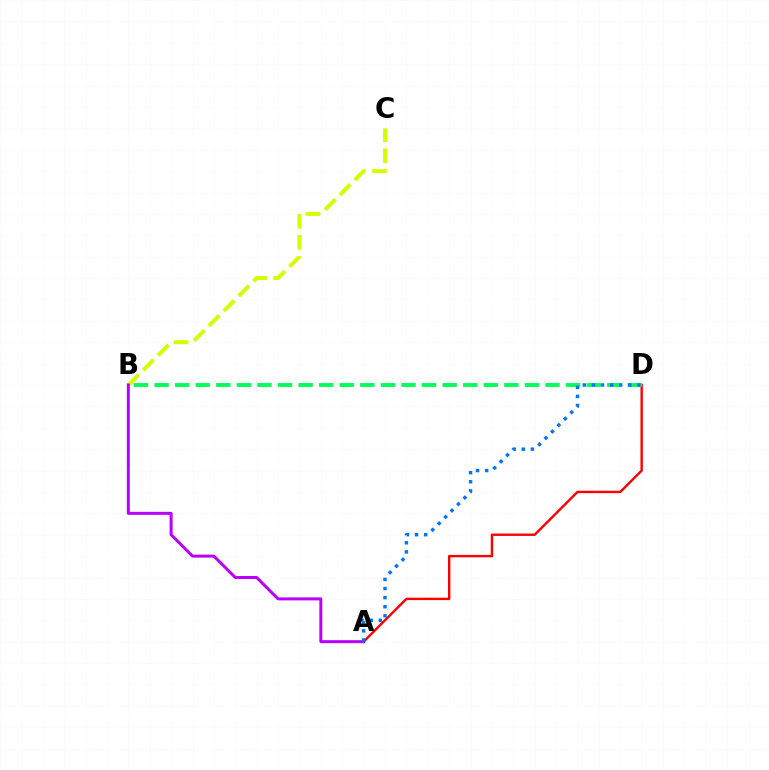{('A', 'D'): [{'color': '#ff0000', 'line_style': 'solid', 'thickness': 1.73}, {'color': '#0074ff', 'line_style': 'dotted', 'thickness': 2.47}], ('B', 'C'): [{'color': '#d1ff00', 'line_style': 'dashed', 'thickness': 2.86}], ('B', 'D'): [{'color': '#00ff5c', 'line_style': 'dashed', 'thickness': 2.8}], ('A', 'B'): [{'color': '#b900ff', 'line_style': 'solid', 'thickness': 2.15}]}